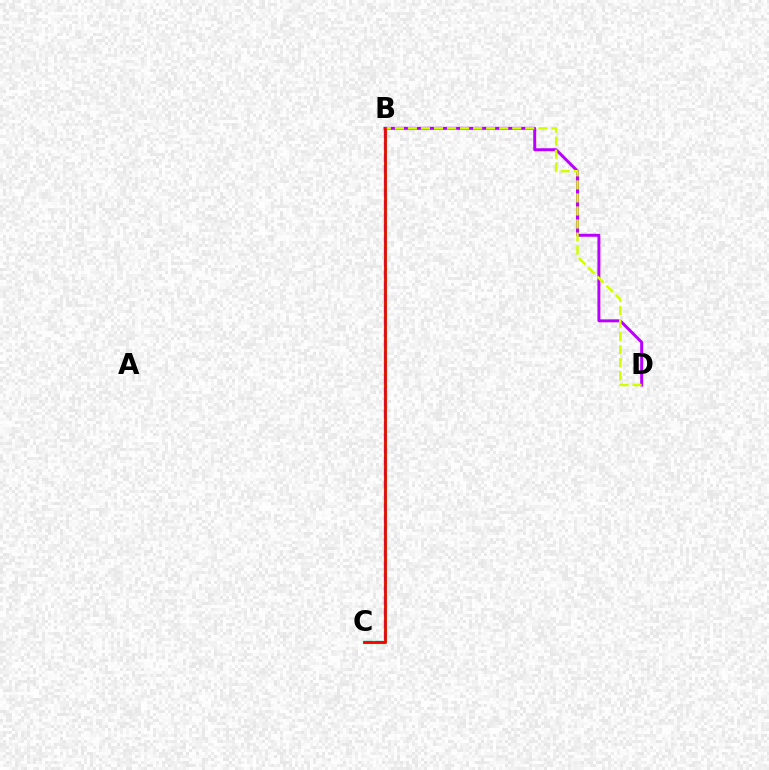{('B', 'C'): [{'color': '#00ff5c', 'line_style': 'solid', 'thickness': 2.36}, {'color': '#0074ff', 'line_style': 'dashed', 'thickness': 1.58}, {'color': '#ff0000', 'line_style': 'solid', 'thickness': 1.95}], ('B', 'D'): [{'color': '#b900ff', 'line_style': 'solid', 'thickness': 2.14}, {'color': '#d1ff00', 'line_style': 'dashed', 'thickness': 1.77}]}